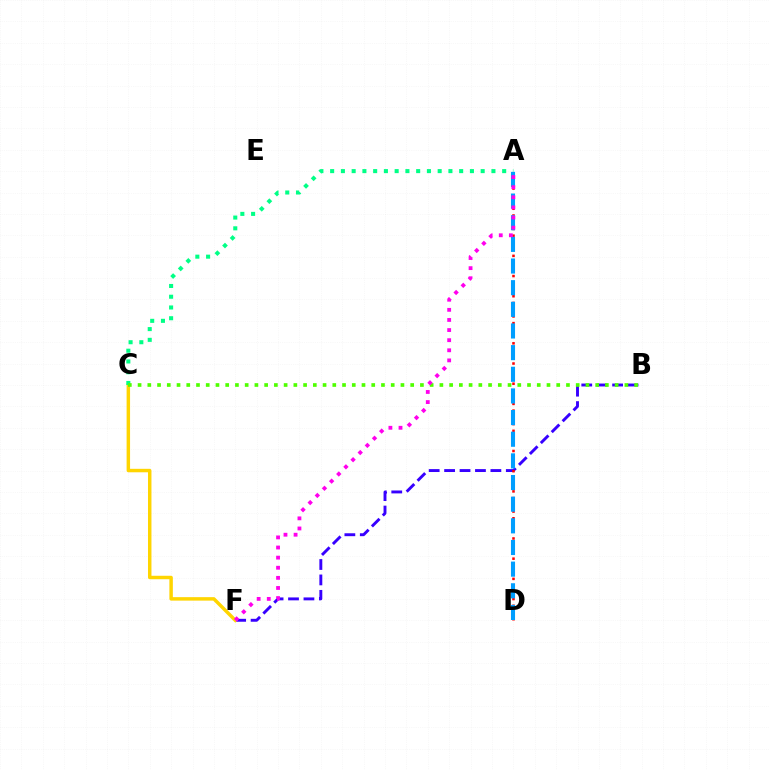{('B', 'F'): [{'color': '#3700ff', 'line_style': 'dashed', 'thickness': 2.1}], ('C', 'F'): [{'color': '#ffd500', 'line_style': 'solid', 'thickness': 2.49}], ('A', 'C'): [{'color': '#00ff86', 'line_style': 'dotted', 'thickness': 2.92}], ('A', 'D'): [{'color': '#ff0000', 'line_style': 'dotted', 'thickness': 1.83}, {'color': '#009eff', 'line_style': 'dashed', 'thickness': 2.94}], ('B', 'C'): [{'color': '#4fff00', 'line_style': 'dotted', 'thickness': 2.65}], ('A', 'F'): [{'color': '#ff00ed', 'line_style': 'dotted', 'thickness': 2.75}]}